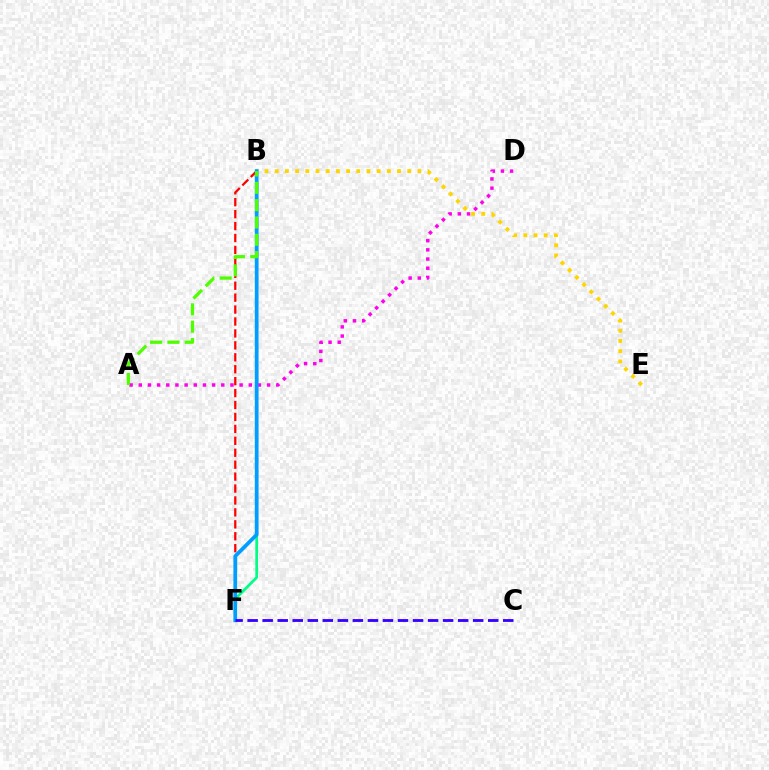{('B', 'F'): [{'color': '#00ff86', 'line_style': 'solid', 'thickness': 1.97}, {'color': '#ff0000', 'line_style': 'dashed', 'thickness': 1.62}, {'color': '#009eff', 'line_style': 'solid', 'thickness': 2.7}], ('B', 'E'): [{'color': '#ffd500', 'line_style': 'dotted', 'thickness': 2.77}], ('A', 'D'): [{'color': '#ff00ed', 'line_style': 'dotted', 'thickness': 2.49}], ('A', 'B'): [{'color': '#4fff00', 'line_style': 'dashed', 'thickness': 2.35}], ('C', 'F'): [{'color': '#3700ff', 'line_style': 'dashed', 'thickness': 2.04}]}